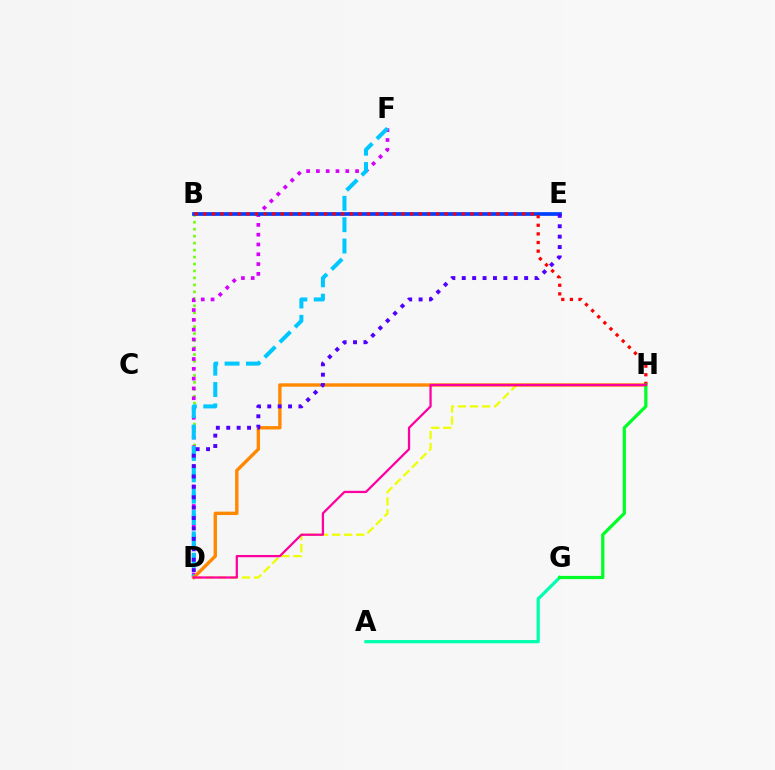{('D', 'H'): [{'color': '#eeff00', 'line_style': 'dashed', 'thickness': 1.63}, {'color': '#ff8800', 'line_style': 'solid', 'thickness': 2.43}, {'color': '#ff00a0', 'line_style': 'solid', 'thickness': 1.63}], ('B', 'D'): [{'color': '#66ff00', 'line_style': 'dotted', 'thickness': 1.89}], ('A', 'G'): [{'color': '#00ffaf', 'line_style': 'solid', 'thickness': 2.33}], ('D', 'F'): [{'color': '#d600ff', 'line_style': 'dotted', 'thickness': 2.66}, {'color': '#00c7ff', 'line_style': 'dashed', 'thickness': 2.9}], ('B', 'E'): [{'color': '#003fff', 'line_style': 'solid', 'thickness': 2.67}], ('D', 'E'): [{'color': '#4f00ff', 'line_style': 'dotted', 'thickness': 2.83}], ('B', 'H'): [{'color': '#ff0000', 'line_style': 'dotted', 'thickness': 2.34}], ('G', 'H'): [{'color': '#00ff27', 'line_style': 'solid', 'thickness': 2.33}]}